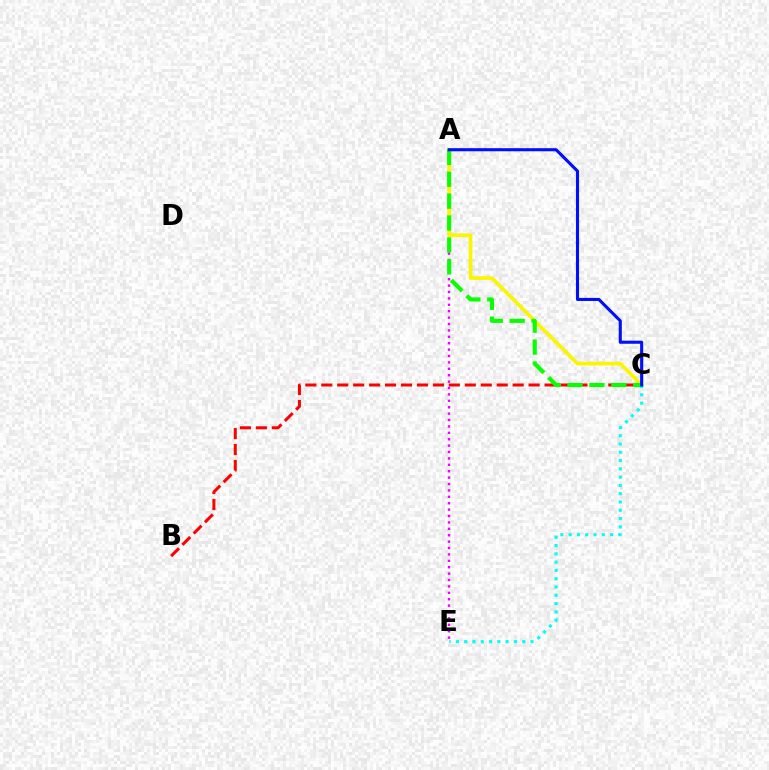{('B', 'C'): [{'color': '#ff0000', 'line_style': 'dashed', 'thickness': 2.17}], ('A', 'E'): [{'color': '#ee00ff', 'line_style': 'dotted', 'thickness': 1.74}], ('A', 'C'): [{'color': '#fcf500', 'line_style': 'solid', 'thickness': 2.65}, {'color': '#08ff00', 'line_style': 'dashed', 'thickness': 2.97}, {'color': '#0010ff', 'line_style': 'solid', 'thickness': 2.23}], ('C', 'E'): [{'color': '#00fff6', 'line_style': 'dotted', 'thickness': 2.25}]}